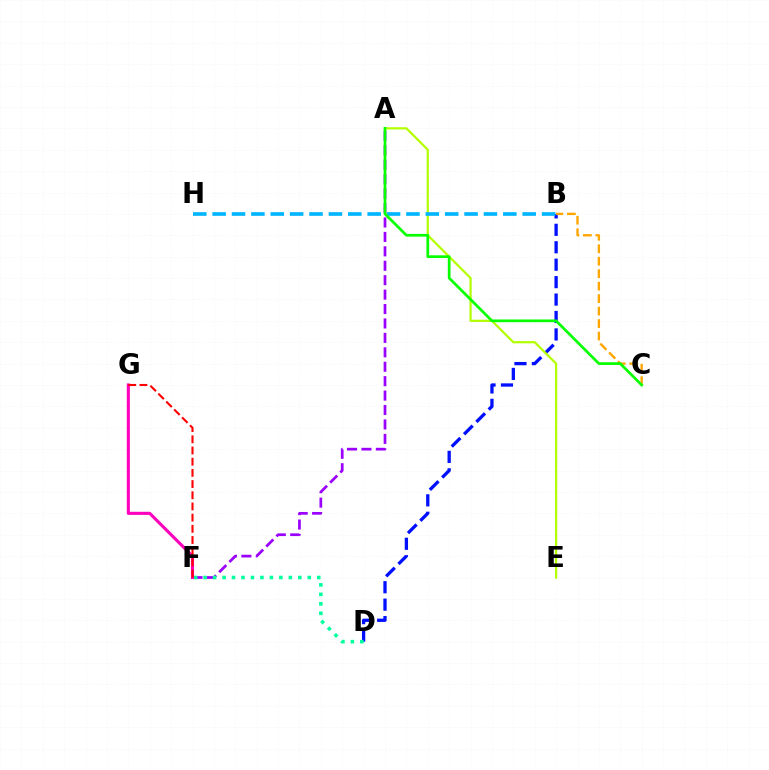{('B', 'D'): [{'color': '#0010ff', 'line_style': 'dashed', 'thickness': 2.37}], ('A', 'E'): [{'color': '#b3ff00', 'line_style': 'solid', 'thickness': 1.59}], ('B', 'H'): [{'color': '#00b5ff', 'line_style': 'dashed', 'thickness': 2.63}], ('A', 'F'): [{'color': '#9b00ff', 'line_style': 'dashed', 'thickness': 1.96}], ('B', 'C'): [{'color': '#ffa500', 'line_style': 'dashed', 'thickness': 1.69}], ('D', 'F'): [{'color': '#00ff9d', 'line_style': 'dotted', 'thickness': 2.57}], ('F', 'G'): [{'color': '#ff00bd', 'line_style': 'solid', 'thickness': 2.23}, {'color': '#ff0000', 'line_style': 'dashed', 'thickness': 1.52}], ('A', 'C'): [{'color': '#08ff00', 'line_style': 'solid', 'thickness': 1.96}]}